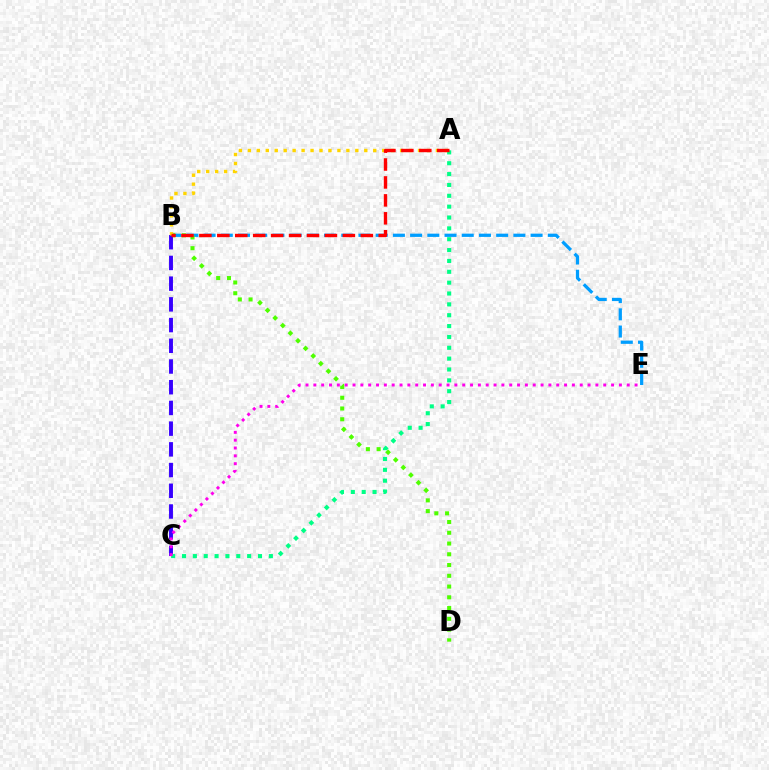{('B', 'E'): [{'color': '#009eff', 'line_style': 'dashed', 'thickness': 2.34}], ('B', 'D'): [{'color': '#4fff00', 'line_style': 'dotted', 'thickness': 2.92}], ('B', 'C'): [{'color': '#3700ff', 'line_style': 'dashed', 'thickness': 2.81}], ('A', 'B'): [{'color': '#ffd500', 'line_style': 'dotted', 'thickness': 2.43}, {'color': '#ff0000', 'line_style': 'dashed', 'thickness': 2.44}], ('A', 'C'): [{'color': '#00ff86', 'line_style': 'dotted', 'thickness': 2.95}], ('C', 'E'): [{'color': '#ff00ed', 'line_style': 'dotted', 'thickness': 2.13}]}